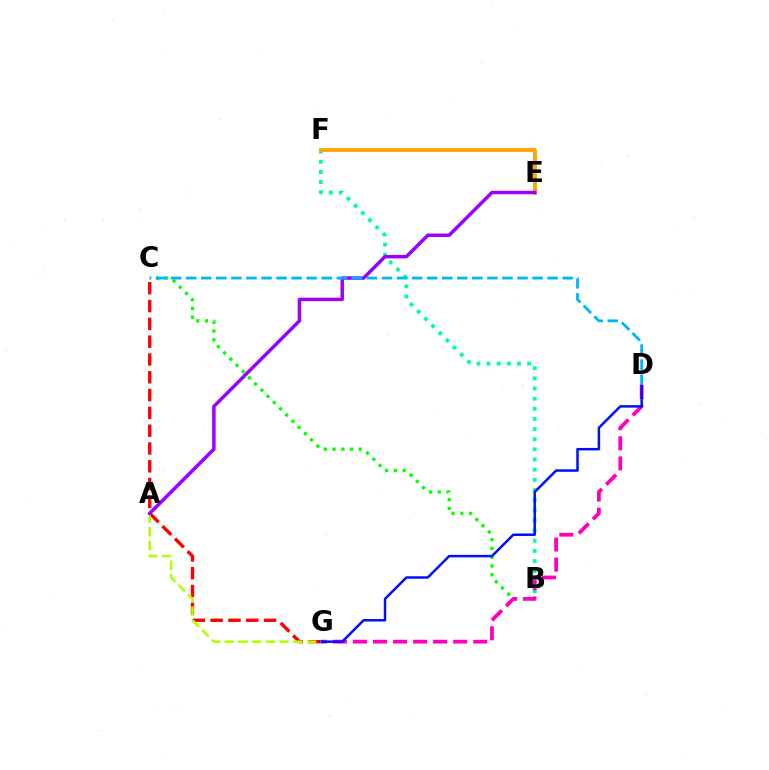{('B', 'C'): [{'color': '#08ff00', 'line_style': 'dotted', 'thickness': 2.39}], ('B', 'F'): [{'color': '#00ff9d', 'line_style': 'dotted', 'thickness': 2.76}], ('D', 'G'): [{'color': '#ff00bd', 'line_style': 'dashed', 'thickness': 2.72}, {'color': '#0010ff', 'line_style': 'solid', 'thickness': 1.8}], ('C', 'G'): [{'color': '#ff0000', 'line_style': 'dashed', 'thickness': 2.42}], ('E', 'F'): [{'color': '#ffa500', 'line_style': 'solid', 'thickness': 2.76}], ('A', 'G'): [{'color': '#b3ff00', 'line_style': 'dashed', 'thickness': 1.86}], ('A', 'E'): [{'color': '#9b00ff', 'line_style': 'solid', 'thickness': 2.5}], ('C', 'D'): [{'color': '#00b5ff', 'line_style': 'dashed', 'thickness': 2.05}]}